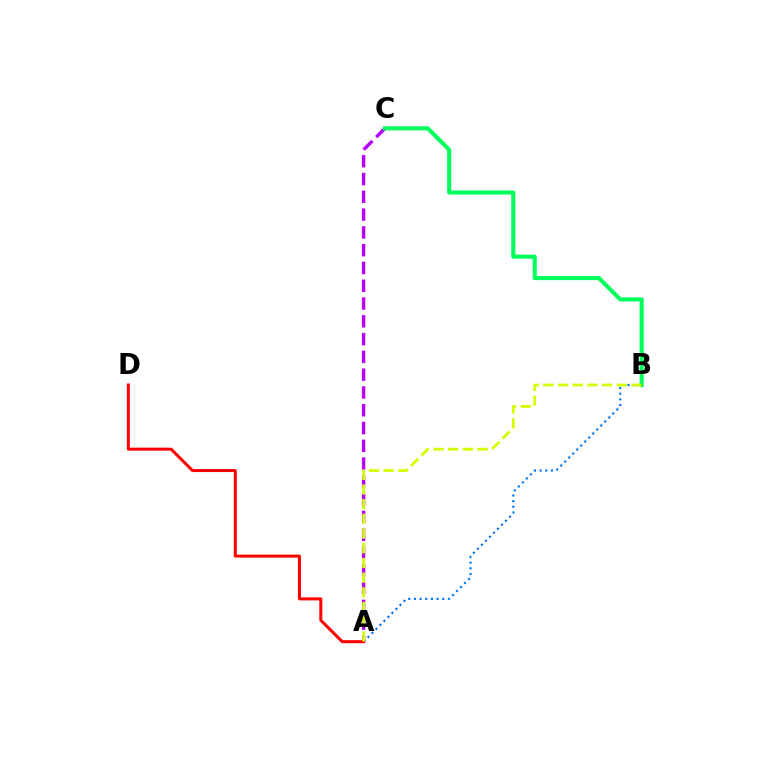{('A', 'C'): [{'color': '#b900ff', 'line_style': 'dashed', 'thickness': 2.42}], ('A', 'B'): [{'color': '#0074ff', 'line_style': 'dotted', 'thickness': 1.54}, {'color': '#d1ff00', 'line_style': 'dashed', 'thickness': 1.99}], ('A', 'D'): [{'color': '#ff0000', 'line_style': 'solid', 'thickness': 2.17}], ('B', 'C'): [{'color': '#00ff5c', 'line_style': 'solid', 'thickness': 2.94}]}